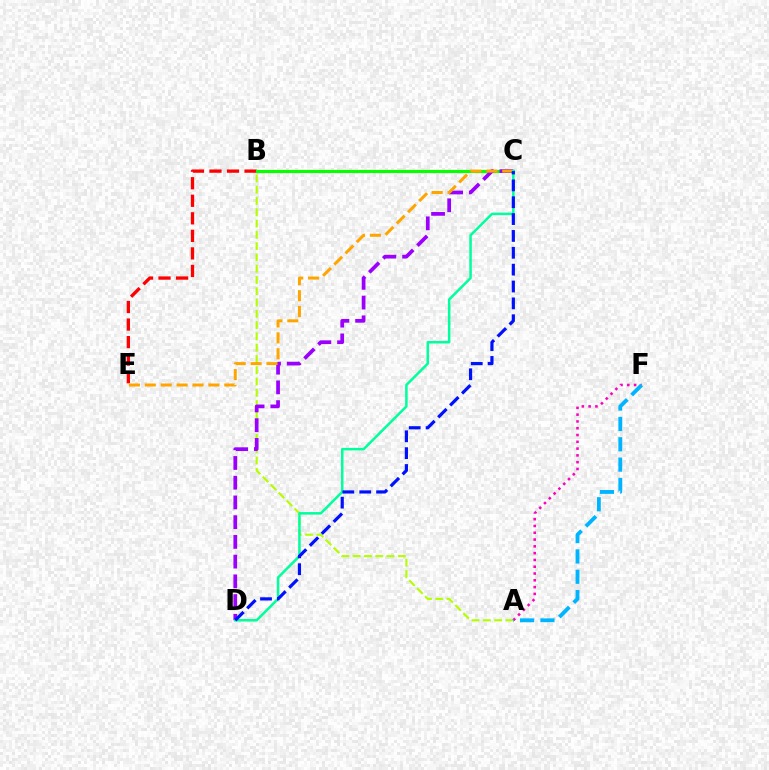{('A', 'B'): [{'color': '#b3ff00', 'line_style': 'dashed', 'thickness': 1.53}], ('B', 'E'): [{'color': '#ff0000', 'line_style': 'dashed', 'thickness': 2.38}], ('B', 'C'): [{'color': '#08ff00', 'line_style': 'solid', 'thickness': 2.27}], ('C', 'D'): [{'color': '#9b00ff', 'line_style': 'dashed', 'thickness': 2.68}, {'color': '#00ff9d', 'line_style': 'solid', 'thickness': 1.81}, {'color': '#0010ff', 'line_style': 'dashed', 'thickness': 2.29}], ('A', 'F'): [{'color': '#ff00bd', 'line_style': 'dotted', 'thickness': 1.85}, {'color': '#00b5ff', 'line_style': 'dashed', 'thickness': 2.76}], ('C', 'E'): [{'color': '#ffa500', 'line_style': 'dashed', 'thickness': 2.16}]}